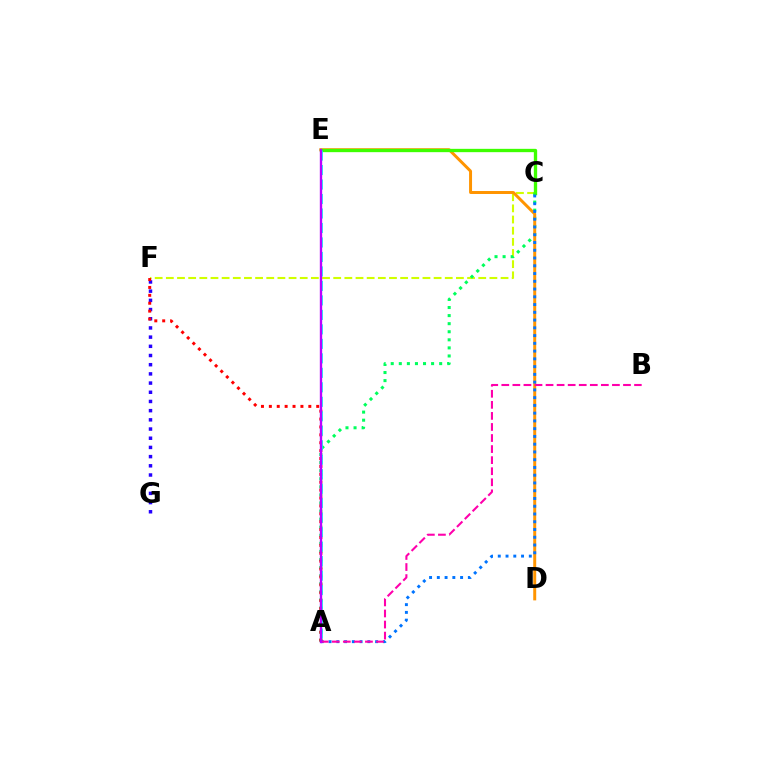{('F', 'G'): [{'color': '#2500ff', 'line_style': 'dotted', 'thickness': 2.5}], ('C', 'F'): [{'color': '#d1ff00', 'line_style': 'dashed', 'thickness': 1.52}], ('A', 'C'): [{'color': '#00ff5c', 'line_style': 'dotted', 'thickness': 2.19}, {'color': '#0074ff', 'line_style': 'dotted', 'thickness': 2.11}], ('D', 'E'): [{'color': '#ff9400', 'line_style': 'solid', 'thickness': 2.14}], ('C', 'E'): [{'color': '#3dff00', 'line_style': 'solid', 'thickness': 2.39}], ('A', 'F'): [{'color': '#ff0000', 'line_style': 'dotted', 'thickness': 2.14}], ('A', 'B'): [{'color': '#ff00ac', 'line_style': 'dashed', 'thickness': 1.5}], ('A', 'E'): [{'color': '#00fff6', 'line_style': 'dashed', 'thickness': 1.97}, {'color': '#b900ff', 'line_style': 'solid', 'thickness': 1.7}]}